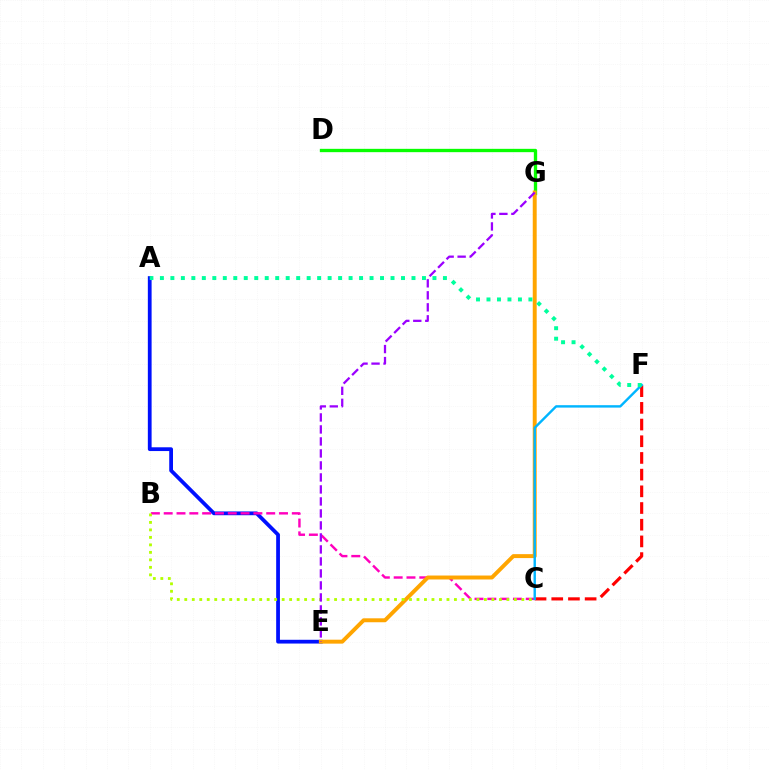{('A', 'E'): [{'color': '#0010ff', 'line_style': 'solid', 'thickness': 2.71}], ('B', 'C'): [{'color': '#ff00bd', 'line_style': 'dashed', 'thickness': 1.74}, {'color': '#b3ff00', 'line_style': 'dotted', 'thickness': 2.04}], ('C', 'F'): [{'color': '#ff0000', 'line_style': 'dashed', 'thickness': 2.27}, {'color': '#00b5ff', 'line_style': 'solid', 'thickness': 1.73}], ('D', 'G'): [{'color': '#08ff00', 'line_style': 'solid', 'thickness': 2.39}], ('E', 'G'): [{'color': '#ffa500', 'line_style': 'solid', 'thickness': 2.84}, {'color': '#9b00ff', 'line_style': 'dashed', 'thickness': 1.63}], ('A', 'F'): [{'color': '#00ff9d', 'line_style': 'dotted', 'thickness': 2.85}]}